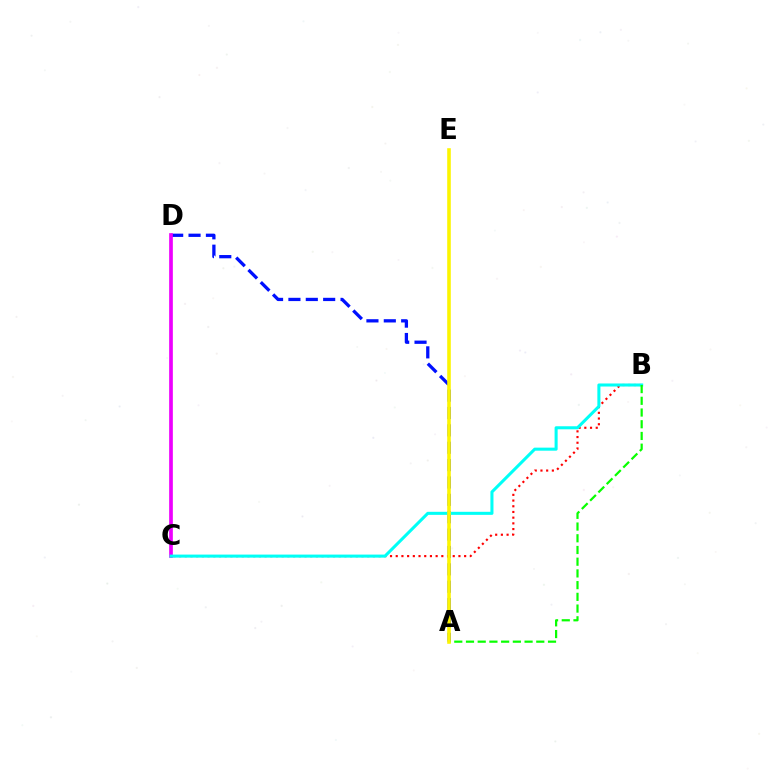{('A', 'D'): [{'color': '#0010ff', 'line_style': 'dashed', 'thickness': 2.36}], ('B', 'C'): [{'color': '#ff0000', 'line_style': 'dotted', 'thickness': 1.55}, {'color': '#00fff6', 'line_style': 'solid', 'thickness': 2.2}], ('C', 'D'): [{'color': '#ee00ff', 'line_style': 'solid', 'thickness': 2.66}], ('A', 'B'): [{'color': '#08ff00', 'line_style': 'dashed', 'thickness': 1.59}], ('A', 'E'): [{'color': '#fcf500', 'line_style': 'solid', 'thickness': 2.58}]}